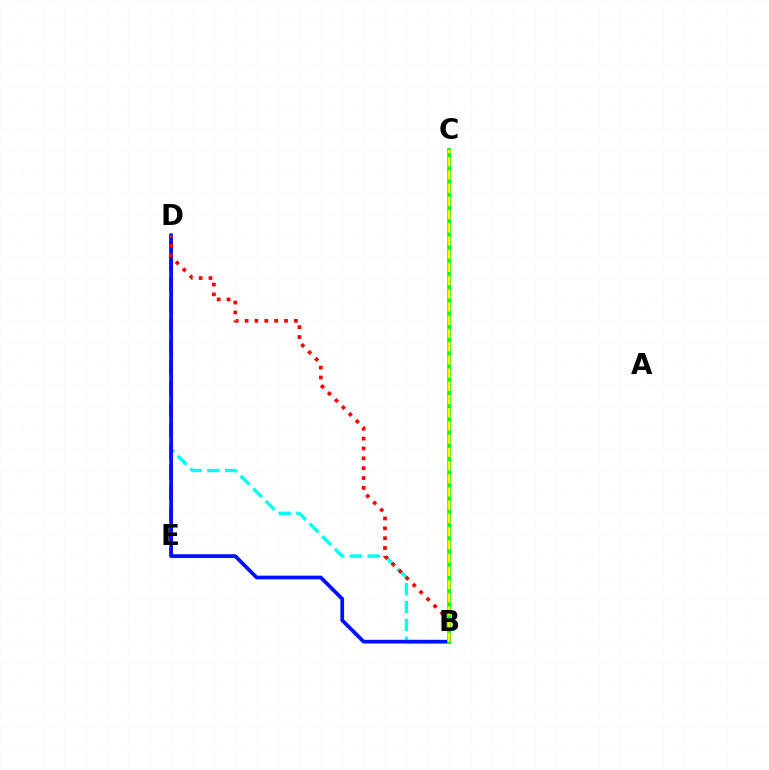{('B', 'D'): [{'color': '#00fff6', 'line_style': 'dashed', 'thickness': 2.42}, {'color': '#0010ff', 'line_style': 'solid', 'thickness': 2.68}, {'color': '#ff0000', 'line_style': 'dotted', 'thickness': 2.68}], ('D', 'E'): [{'color': '#ee00ff', 'line_style': 'dashed', 'thickness': 2.84}], ('B', 'C'): [{'color': '#08ff00', 'line_style': 'solid', 'thickness': 2.67}, {'color': '#fcf500', 'line_style': 'dashed', 'thickness': 1.8}]}